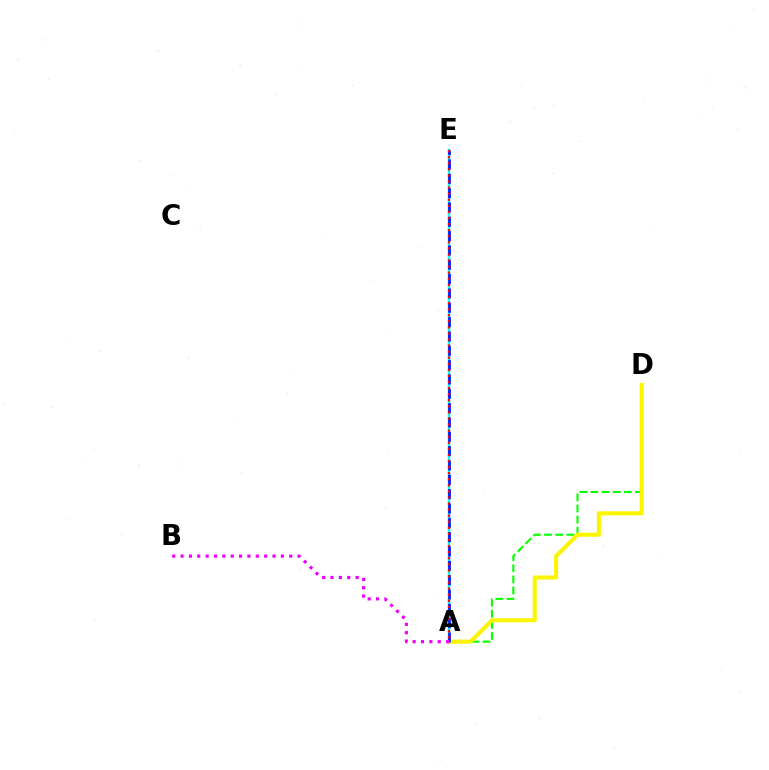{('A', 'E'): [{'color': '#00fff6', 'line_style': 'solid', 'thickness': 1.74}, {'color': '#0010ff', 'line_style': 'dashed', 'thickness': 1.95}, {'color': '#ff0000', 'line_style': 'dotted', 'thickness': 1.65}], ('A', 'D'): [{'color': '#08ff00', 'line_style': 'dashed', 'thickness': 1.51}, {'color': '#fcf500', 'line_style': 'solid', 'thickness': 2.95}], ('A', 'B'): [{'color': '#ee00ff', 'line_style': 'dotted', 'thickness': 2.27}]}